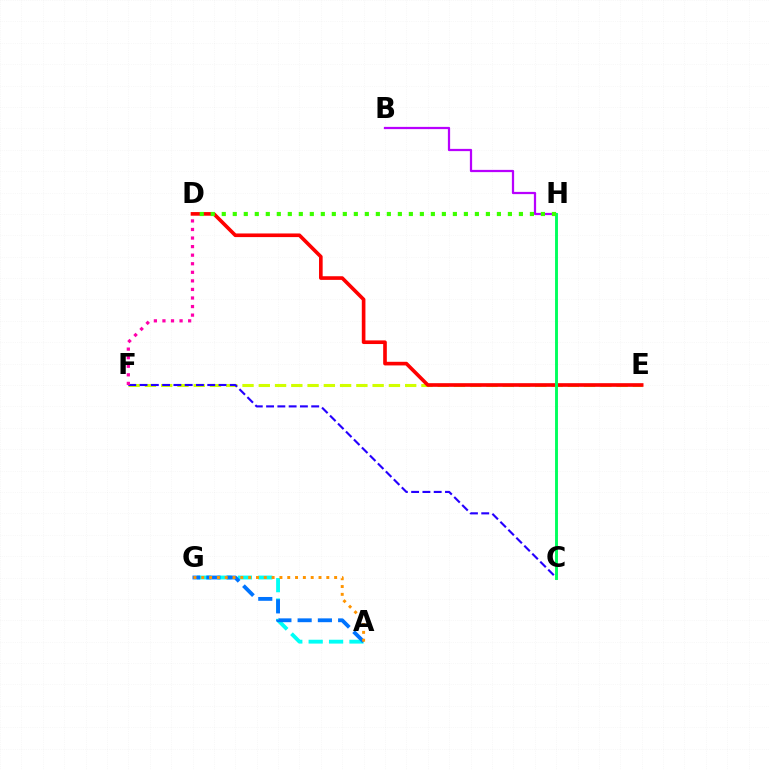{('E', 'F'): [{'color': '#d1ff00', 'line_style': 'dashed', 'thickness': 2.21}], ('C', 'F'): [{'color': '#2500ff', 'line_style': 'dashed', 'thickness': 1.53}], ('B', 'H'): [{'color': '#b900ff', 'line_style': 'solid', 'thickness': 1.62}], ('D', 'F'): [{'color': '#ff00ac', 'line_style': 'dotted', 'thickness': 2.33}], ('A', 'G'): [{'color': '#00fff6', 'line_style': 'dashed', 'thickness': 2.77}, {'color': '#0074ff', 'line_style': 'dashed', 'thickness': 2.75}, {'color': '#ff9400', 'line_style': 'dotted', 'thickness': 2.12}], ('D', 'E'): [{'color': '#ff0000', 'line_style': 'solid', 'thickness': 2.62}], ('C', 'H'): [{'color': '#00ff5c', 'line_style': 'solid', 'thickness': 2.09}], ('D', 'H'): [{'color': '#3dff00', 'line_style': 'dotted', 'thickness': 2.99}]}